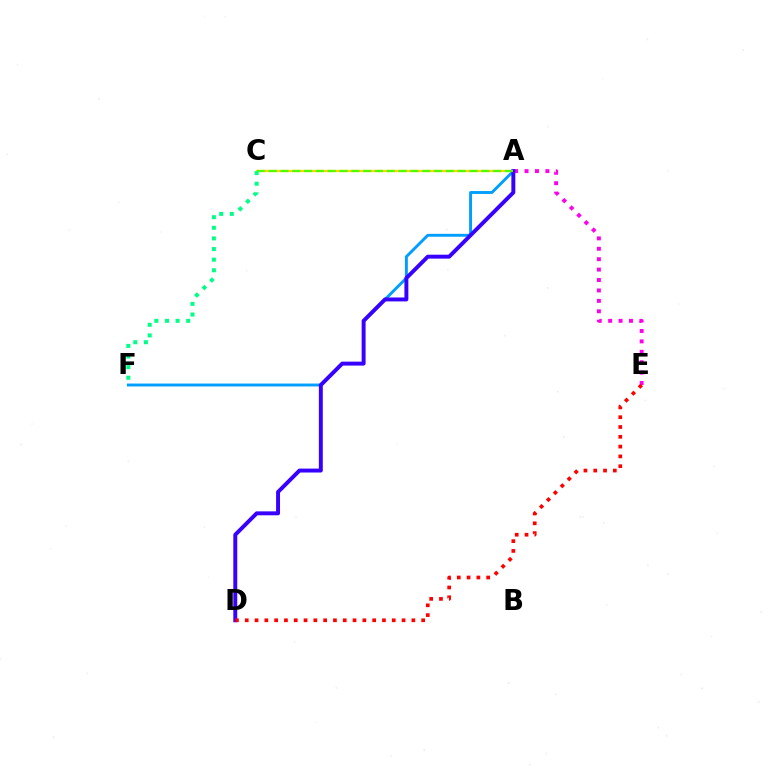{('A', 'F'): [{'color': '#009eff', 'line_style': 'solid', 'thickness': 2.08}], ('A', 'E'): [{'color': '#ff00ed', 'line_style': 'dotted', 'thickness': 2.83}], ('A', 'C'): [{'color': '#ffd500', 'line_style': 'solid', 'thickness': 1.64}, {'color': '#4fff00', 'line_style': 'dashed', 'thickness': 1.6}], ('A', 'D'): [{'color': '#3700ff', 'line_style': 'solid', 'thickness': 2.83}], ('D', 'E'): [{'color': '#ff0000', 'line_style': 'dotted', 'thickness': 2.66}], ('C', 'F'): [{'color': '#00ff86', 'line_style': 'dotted', 'thickness': 2.88}]}